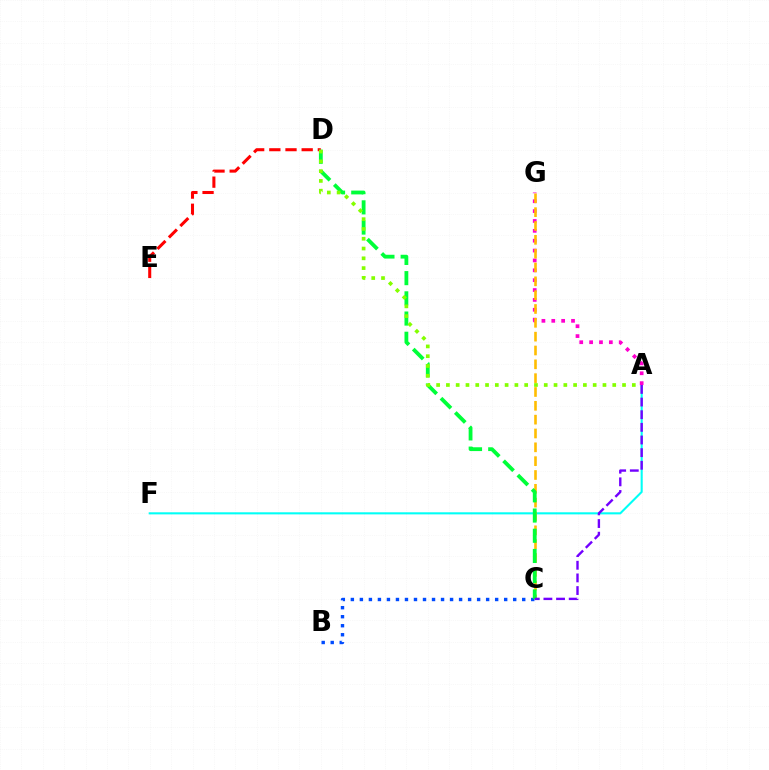{('A', 'F'): [{'color': '#00fff6', 'line_style': 'solid', 'thickness': 1.5}], ('A', 'G'): [{'color': '#ff00cf', 'line_style': 'dotted', 'thickness': 2.68}], ('C', 'G'): [{'color': '#ffbd00', 'line_style': 'dashed', 'thickness': 1.88}], ('D', 'E'): [{'color': '#ff0000', 'line_style': 'dashed', 'thickness': 2.2}], ('B', 'C'): [{'color': '#004bff', 'line_style': 'dotted', 'thickness': 2.45}], ('C', 'D'): [{'color': '#00ff39', 'line_style': 'dashed', 'thickness': 2.75}], ('A', 'D'): [{'color': '#84ff00', 'line_style': 'dotted', 'thickness': 2.66}], ('A', 'C'): [{'color': '#7200ff', 'line_style': 'dashed', 'thickness': 1.72}]}